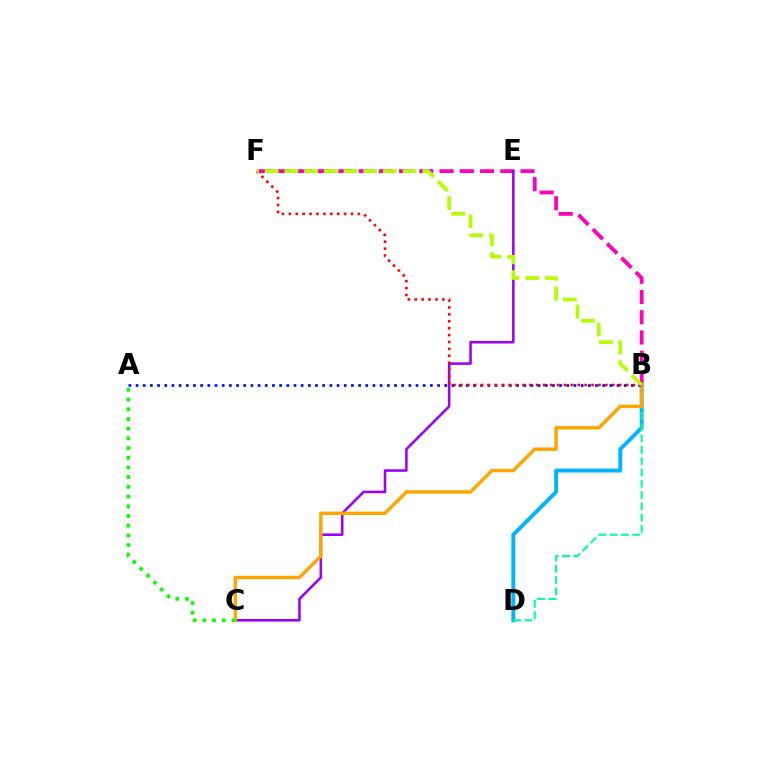{('B', 'F'): [{'color': '#ff00bd', 'line_style': 'dashed', 'thickness': 2.75}, {'color': '#ff0000', 'line_style': 'dotted', 'thickness': 1.88}, {'color': '#b3ff00', 'line_style': 'dashed', 'thickness': 2.68}], ('B', 'D'): [{'color': '#00b5ff', 'line_style': 'solid', 'thickness': 2.82}, {'color': '#00ff9d', 'line_style': 'dashed', 'thickness': 1.53}], ('C', 'E'): [{'color': '#9b00ff', 'line_style': 'solid', 'thickness': 1.85}], ('B', 'C'): [{'color': '#ffa500', 'line_style': 'solid', 'thickness': 2.47}], ('A', 'B'): [{'color': '#0010ff', 'line_style': 'dotted', 'thickness': 1.95}], ('A', 'C'): [{'color': '#08ff00', 'line_style': 'dotted', 'thickness': 2.64}]}